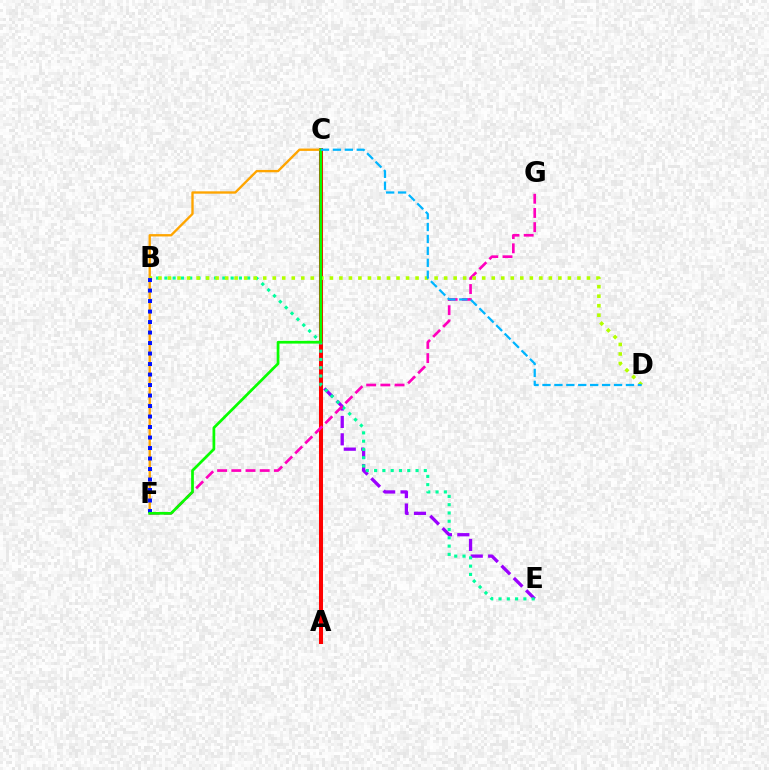{('C', 'E'): [{'color': '#9b00ff', 'line_style': 'dashed', 'thickness': 2.36}], ('A', 'C'): [{'color': '#ff0000', 'line_style': 'solid', 'thickness': 2.91}], ('B', 'E'): [{'color': '#00ff9d', 'line_style': 'dotted', 'thickness': 2.25}], ('F', 'G'): [{'color': '#ff00bd', 'line_style': 'dashed', 'thickness': 1.93}], ('C', 'F'): [{'color': '#ffa500', 'line_style': 'solid', 'thickness': 1.69}, {'color': '#08ff00', 'line_style': 'solid', 'thickness': 1.97}], ('B', 'D'): [{'color': '#b3ff00', 'line_style': 'dotted', 'thickness': 2.59}], ('B', 'F'): [{'color': '#0010ff', 'line_style': 'dotted', 'thickness': 2.85}], ('C', 'D'): [{'color': '#00b5ff', 'line_style': 'dashed', 'thickness': 1.62}]}